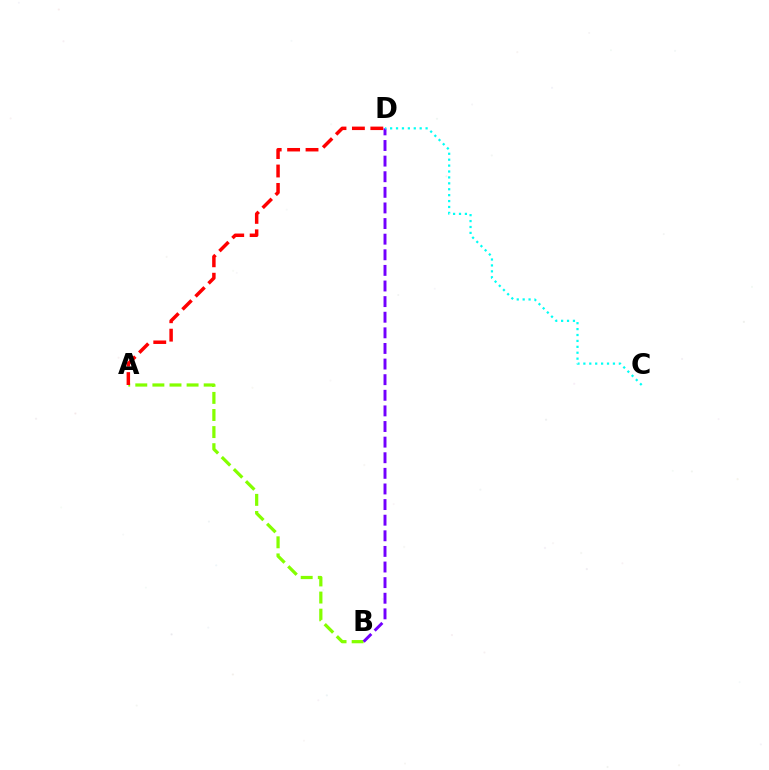{('A', 'B'): [{'color': '#84ff00', 'line_style': 'dashed', 'thickness': 2.32}], ('B', 'D'): [{'color': '#7200ff', 'line_style': 'dashed', 'thickness': 2.12}], ('C', 'D'): [{'color': '#00fff6', 'line_style': 'dotted', 'thickness': 1.61}], ('A', 'D'): [{'color': '#ff0000', 'line_style': 'dashed', 'thickness': 2.5}]}